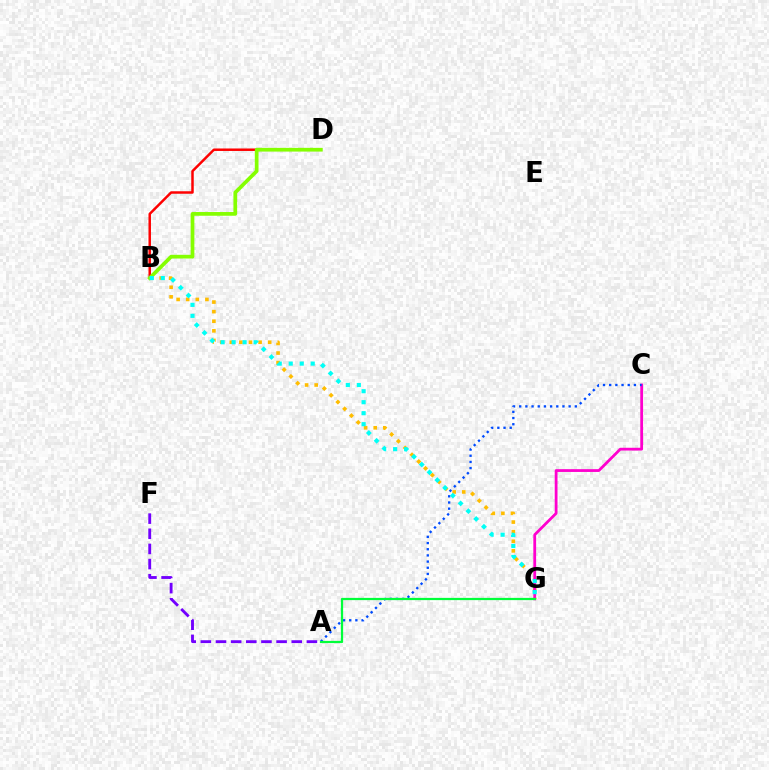{('B', 'D'): [{'color': '#ff0000', 'line_style': 'solid', 'thickness': 1.79}, {'color': '#84ff00', 'line_style': 'solid', 'thickness': 2.68}], ('B', 'G'): [{'color': '#ffbd00', 'line_style': 'dotted', 'thickness': 2.61}, {'color': '#00fff6', 'line_style': 'dotted', 'thickness': 2.99}], ('C', 'G'): [{'color': '#ff00cf', 'line_style': 'solid', 'thickness': 2.01}], ('A', 'F'): [{'color': '#7200ff', 'line_style': 'dashed', 'thickness': 2.06}], ('A', 'C'): [{'color': '#004bff', 'line_style': 'dotted', 'thickness': 1.68}], ('A', 'G'): [{'color': '#00ff39', 'line_style': 'solid', 'thickness': 1.61}]}